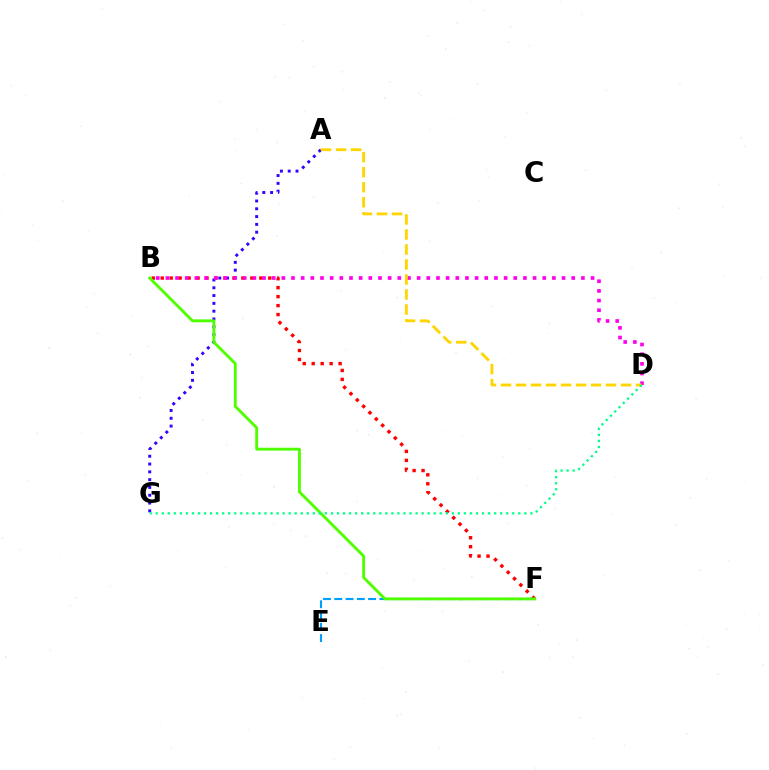{('B', 'F'): [{'color': '#ff0000', 'line_style': 'dotted', 'thickness': 2.43}, {'color': '#4fff00', 'line_style': 'solid', 'thickness': 2.07}], ('E', 'F'): [{'color': '#009eff', 'line_style': 'dashed', 'thickness': 1.53}], ('A', 'G'): [{'color': '#3700ff', 'line_style': 'dotted', 'thickness': 2.12}], ('B', 'D'): [{'color': '#ff00ed', 'line_style': 'dotted', 'thickness': 2.63}], ('A', 'D'): [{'color': '#ffd500', 'line_style': 'dashed', 'thickness': 2.04}], ('D', 'G'): [{'color': '#00ff86', 'line_style': 'dotted', 'thickness': 1.64}]}